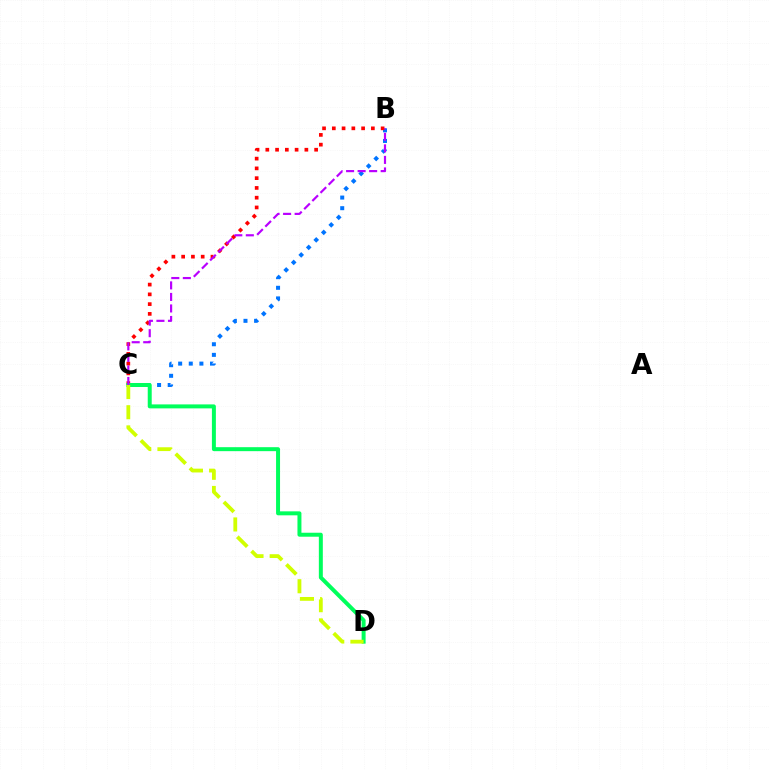{('B', 'C'): [{'color': '#0074ff', 'line_style': 'dotted', 'thickness': 2.89}, {'color': '#ff0000', 'line_style': 'dotted', 'thickness': 2.65}, {'color': '#b900ff', 'line_style': 'dashed', 'thickness': 1.57}], ('C', 'D'): [{'color': '#00ff5c', 'line_style': 'solid', 'thickness': 2.86}, {'color': '#d1ff00', 'line_style': 'dashed', 'thickness': 2.74}]}